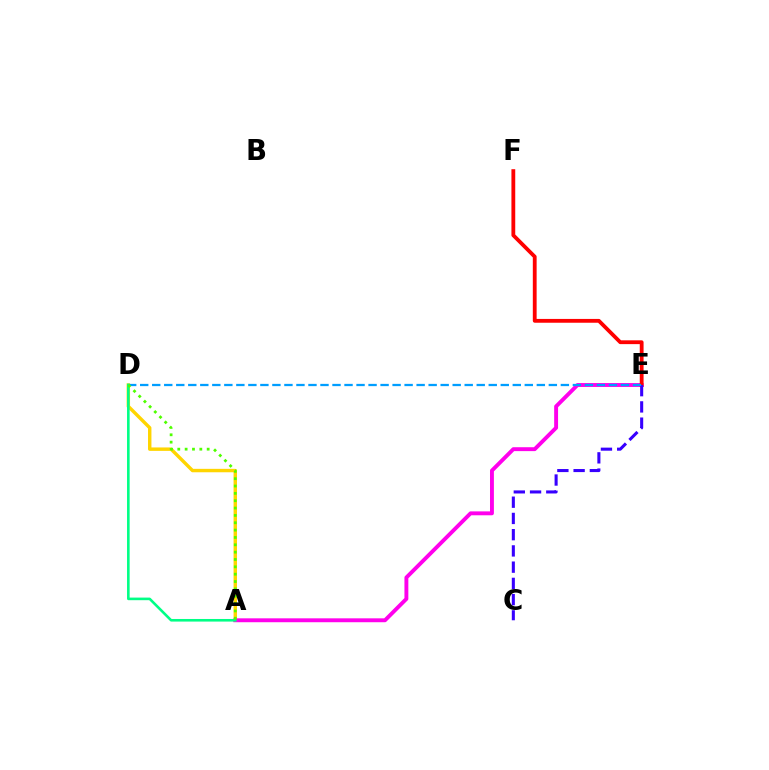{('A', 'D'): [{'color': '#ffd500', 'line_style': 'solid', 'thickness': 2.46}, {'color': '#00ff86', 'line_style': 'solid', 'thickness': 1.87}, {'color': '#4fff00', 'line_style': 'dotted', 'thickness': 2.0}], ('A', 'E'): [{'color': '#ff00ed', 'line_style': 'solid', 'thickness': 2.81}], ('E', 'F'): [{'color': '#ff0000', 'line_style': 'solid', 'thickness': 2.75}], ('C', 'E'): [{'color': '#3700ff', 'line_style': 'dashed', 'thickness': 2.21}], ('D', 'E'): [{'color': '#009eff', 'line_style': 'dashed', 'thickness': 1.63}]}